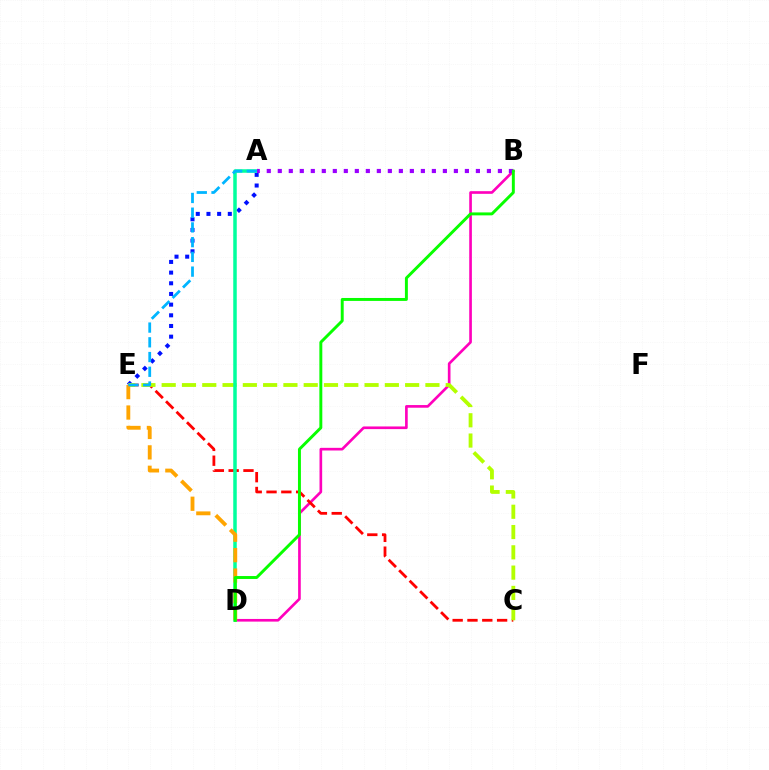{('A', 'E'): [{'color': '#0010ff', 'line_style': 'dotted', 'thickness': 2.9}, {'color': '#00b5ff', 'line_style': 'dashed', 'thickness': 2.0}], ('B', 'D'): [{'color': '#ff00bd', 'line_style': 'solid', 'thickness': 1.91}, {'color': '#08ff00', 'line_style': 'solid', 'thickness': 2.12}], ('C', 'E'): [{'color': '#ff0000', 'line_style': 'dashed', 'thickness': 2.01}, {'color': '#b3ff00', 'line_style': 'dashed', 'thickness': 2.76}], ('A', 'D'): [{'color': '#00ff9d', 'line_style': 'solid', 'thickness': 2.52}], ('D', 'E'): [{'color': '#ffa500', 'line_style': 'dashed', 'thickness': 2.77}], ('A', 'B'): [{'color': '#9b00ff', 'line_style': 'dotted', 'thickness': 2.99}]}